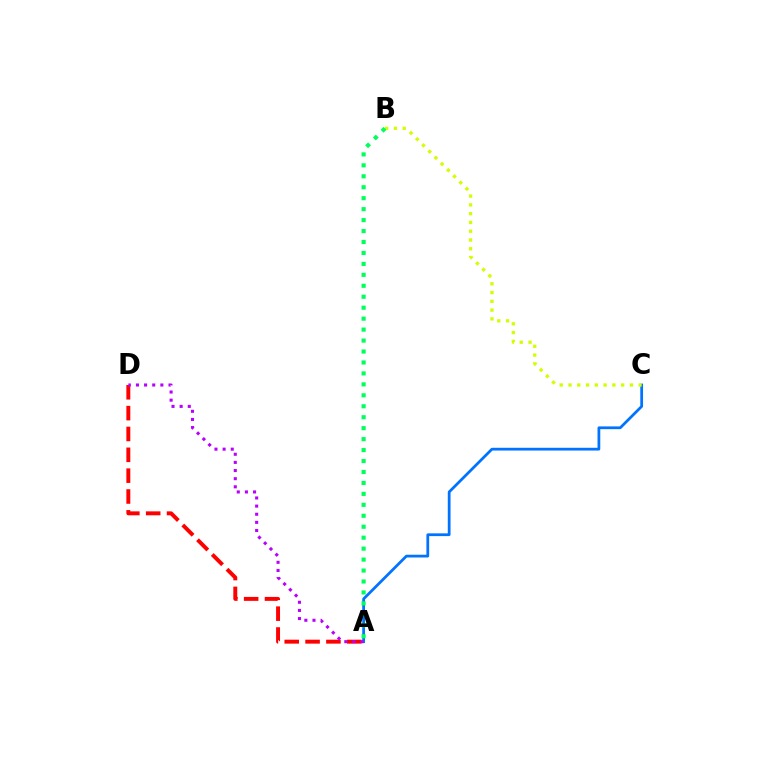{('A', 'D'): [{'color': '#ff0000', 'line_style': 'dashed', 'thickness': 2.83}, {'color': '#b900ff', 'line_style': 'dotted', 'thickness': 2.21}], ('A', 'C'): [{'color': '#0074ff', 'line_style': 'solid', 'thickness': 1.99}], ('B', 'C'): [{'color': '#d1ff00', 'line_style': 'dotted', 'thickness': 2.38}], ('A', 'B'): [{'color': '#00ff5c', 'line_style': 'dotted', 'thickness': 2.98}]}